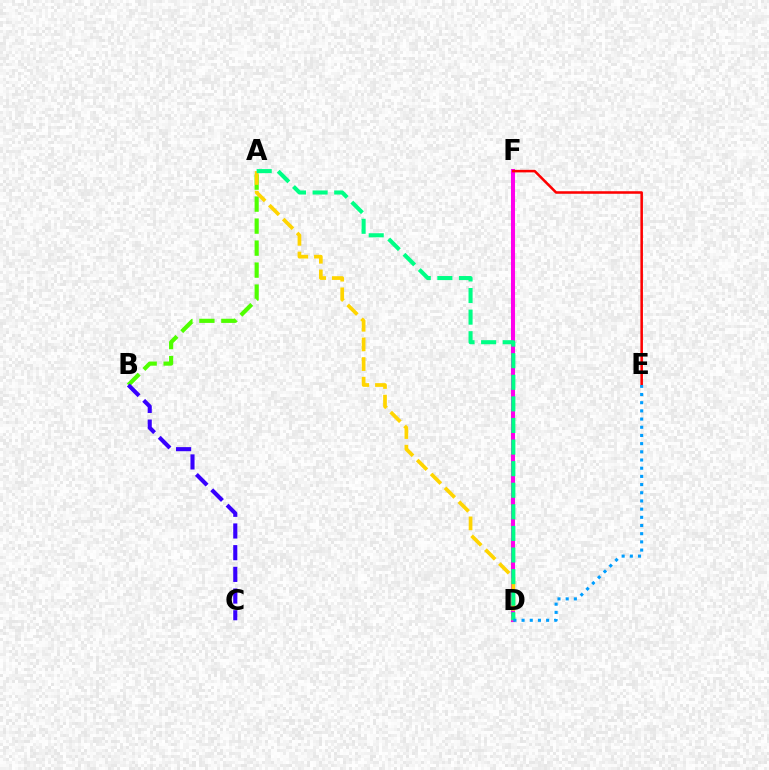{('A', 'B'): [{'color': '#4fff00', 'line_style': 'dashed', 'thickness': 2.99}], ('B', 'C'): [{'color': '#3700ff', 'line_style': 'dashed', 'thickness': 2.95}], ('D', 'F'): [{'color': '#ff00ed', 'line_style': 'solid', 'thickness': 2.92}], ('A', 'D'): [{'color': '#ffd500', 'line_style': 'dashed', 'thickness': 2.67}, {'color': '#00ff86', 'line_style': 'dashed', 'thickness': 2.93}], ('E', 'F'): [{'color': '#ff0000', 'line_style': 'solid', 'thickness': 1.83}], ('D', 'E'): [{'color': '#009eff', 'line_style': 'dotted', 'thickness': 2.22}]}